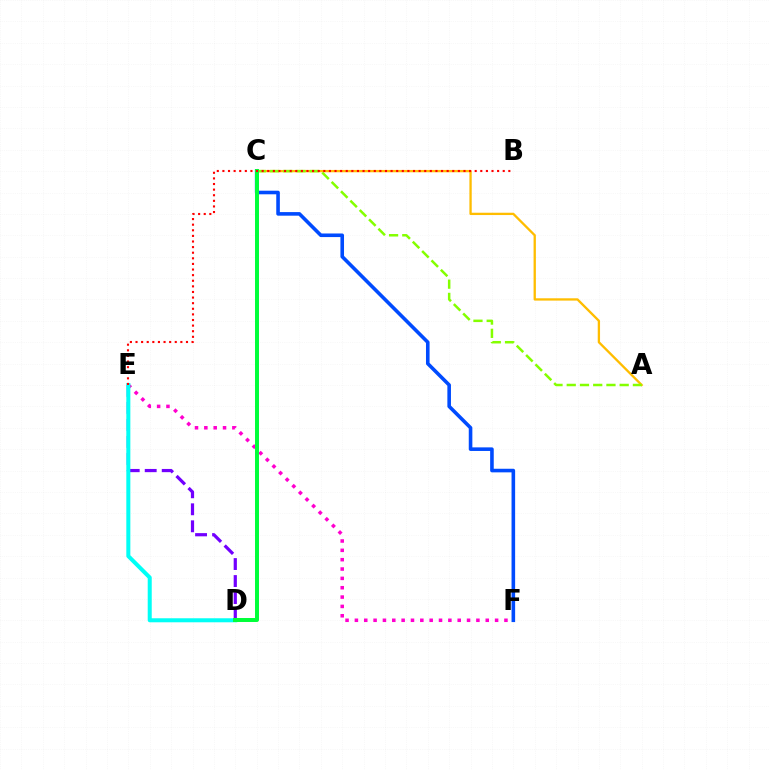{('C', 'F'): [{'color': '#004bff', 'line_style': 'solid', 'thickness': 2.59}], ('A', 'C'): [{'color': '#ffbd00', 'line_style': 'solid', 'thickness': 1.67}, {'color': '#84ff00', 'line_style': 'dashed', 'thickness': 1.8}], ('E', 'F'): [{'color': '#ff00cf', 'line_style': 'dotted', 'thickness': 2.54}], ('D', 'E'): [{'color': '#7200ff', 'line_style': 'dashed', 'thickness': 2.31}, {'color': '#00fff6', 'line_style': 'solid', 'thickness': 2.9}], ('C', 'D'): [{'color': '#00ff39', 'line_style': 'solid', 'thickness': 2.86}], ('B', 'E'): [{'color': '#ff0000', 'line_style': 'dotted', 'thickness': 1.52}]}